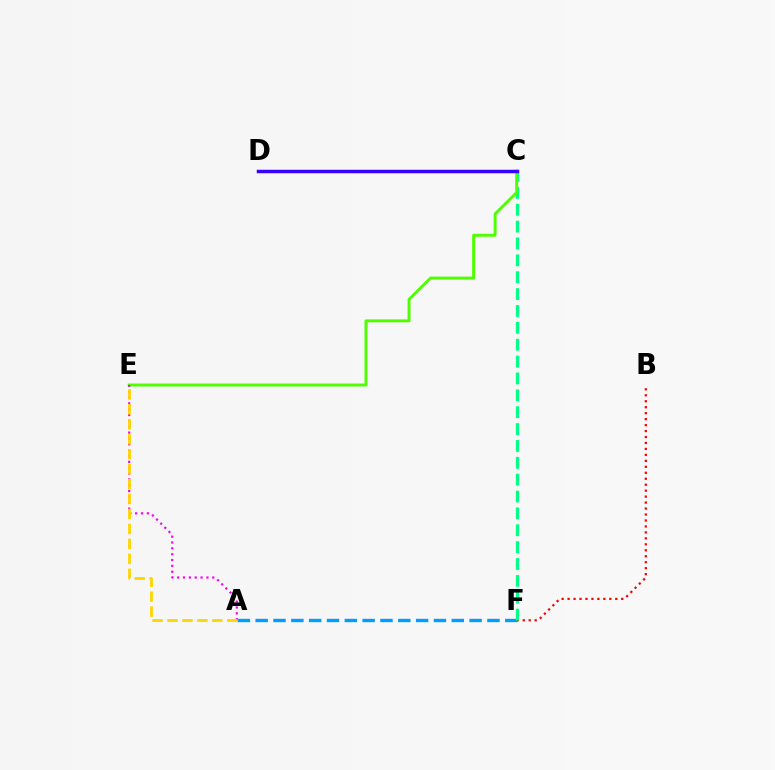{('A', 'F'): [{'color': '#009eff', 'line_style': 'dashed', 'thickness': 2.42}], ('B', 'F'): [{'color': '#ff0000', 'line_style': 'dotted', 'thickness': 1.62}], ('C', 'F'): [{'color': '#00ff86', 'line_style': 'dashed', 'thickness': 2.29}], ('C', 'E'): [{'color': '#4fff00', 'line_style': 'solid', 'thickness': 2.11}], ('C', 'D'): [{'color': '#3700ff', 'line_style': 'solid', 'thickness': 2.5}], ('A', 'E'): [{'color': '#ff00ed', 'line_style': 'dotted', 'thickness': 1.59}, {'color': '#ffd500', 'line_style': 'dashed', 'thickness': 2.03}]}